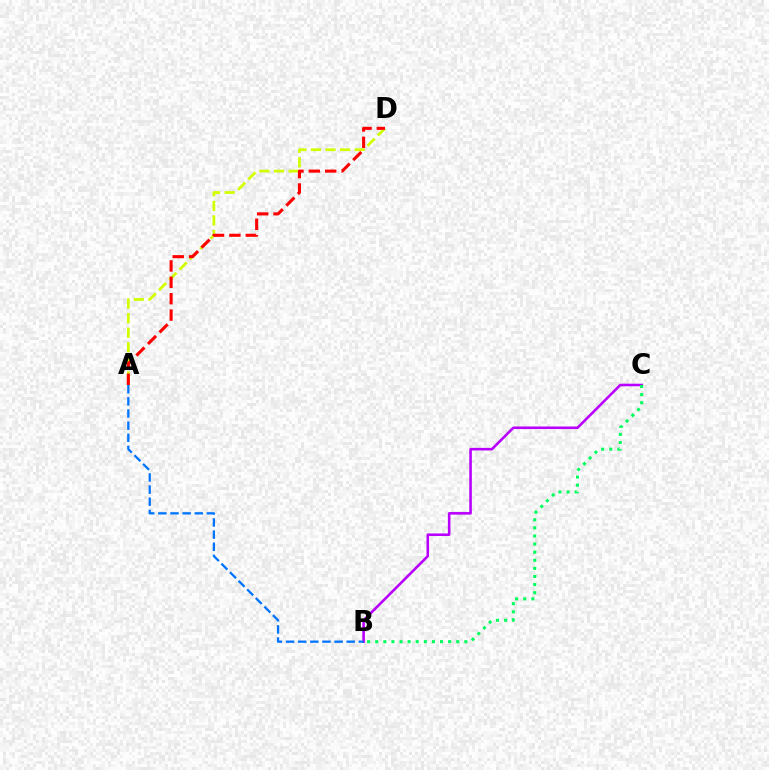{('B', 'C'): [{'color': '#b900ff', 'line_style': 'solid', 'thickness': 1.86}, {'color': '#00ff5c', 'line_style': 'dotted', 'thickness': 2.2}], ('A', 'D'): [{'color': '#d1ff00', 'line_style': 'dashed', 'thickness': 1.98}, {'color': '#ff0000', 'line_style': 'dashed', 'thickness': 2.23}], ('A', 'B'): [{'color': '#0074ff', 'line_style': 'dashed', 'thickness': 1.65}]}